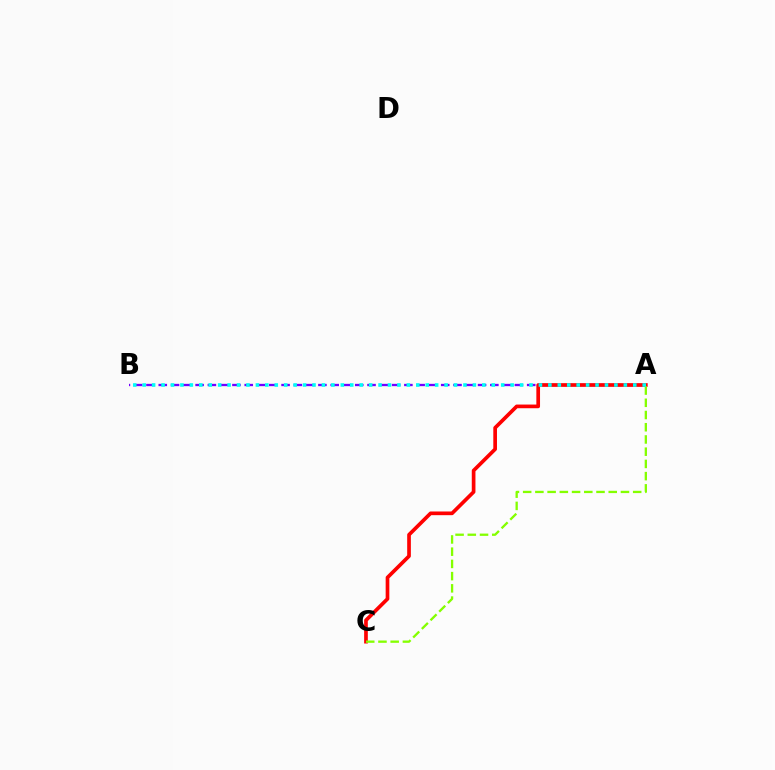{('A', 'B'): [{'color': '#7200ff', 'line_style': 'dashed', 'thickness': 1.67}, {'color': '#00fff6', 'line_style': 'dotted', 'thickness': 2.56}], ('A', 'C'): [{'color': '#ff0000', 'line_style': 'solid', 'thickness': 2.65}, {'color': '#84ff00', 'line_style': 'dashed', 'thickness': 1.66}]}